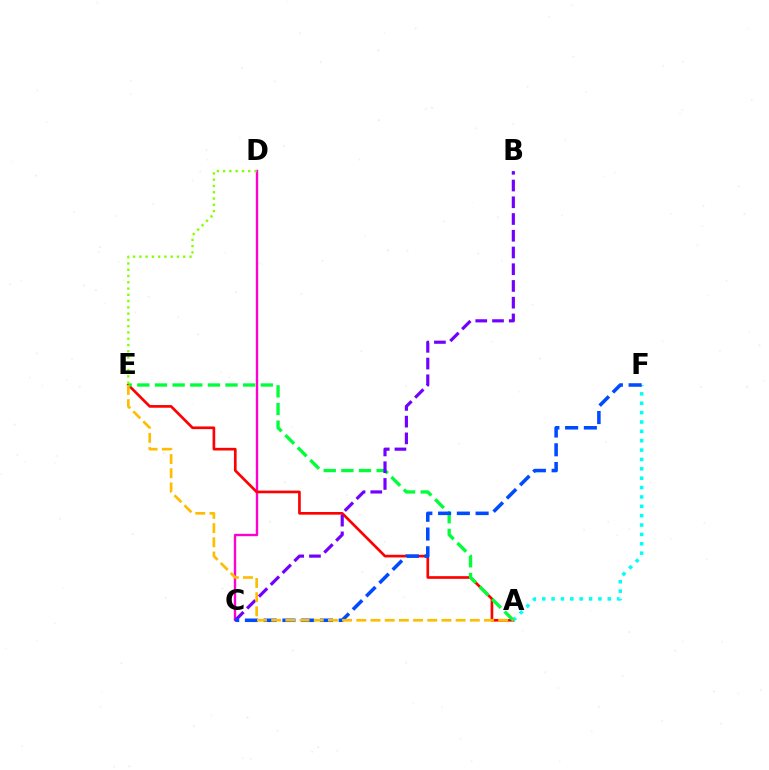{('C', 'D'): [{'color': '#ff00cf', 'line_style': 'solid', 'thickness': 1.72}], ('A', 'E'): [{'color': '#ff0000', 'line_style': 'solid', 'thickness': 1.92}, {'color': '#00ff39', 'line_style': 'dashed', 'thickness': 2.4}, {'color': '#ffbd00', 'line_style': 'dashed', 'thickness': 1.93}], ('A', 'F'): [{'color': '#00fff6', 'line_style': 'dotted', 'thickness': 2.55}], ('B', 'C'): [{'color': '#7200ff', 'line_style': 'dashed', 'thickness': 2.27}], ('C', 'F'): [{'color': '#004bff', 'line_style': 'dashed', 'thickness': 2.55}], ('D', 'E'): [{'color': '#84ff00', 'line_style': 'dotted', 'thickness': 1.7}]}